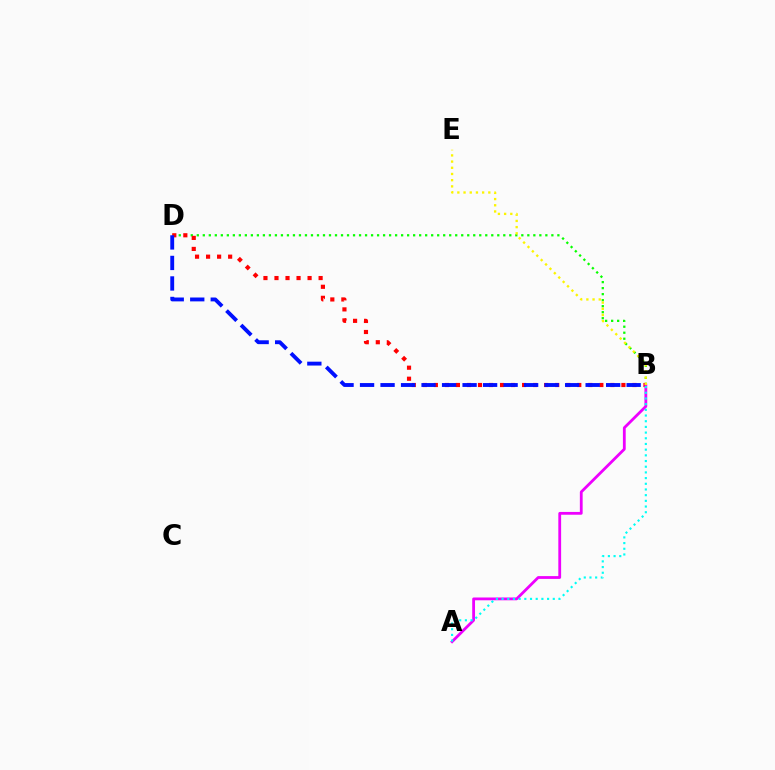{('B', 'D'): [{'color': '#08ff00', 'line_style': 'dotted', 'thickness': 1.63}, {'color': '#ff0000', 'line_style': 'dotted', 'thickness': 3.0}, {'color': '#0010ff', 'line_style': 'dashed', 'thickness': 2.79}], ('A', 'B'): [{'color': '#ee00ff', 'line_style': 'solid', 'thickness': 2.01}, {'color': '#00fff6', 'line_style': 'dotted', 'thickness': 1.55}], ('B', 'E'): [{'color': '#fcf500', 'line_style': 'dotted', 'thickness': 1.68}]}